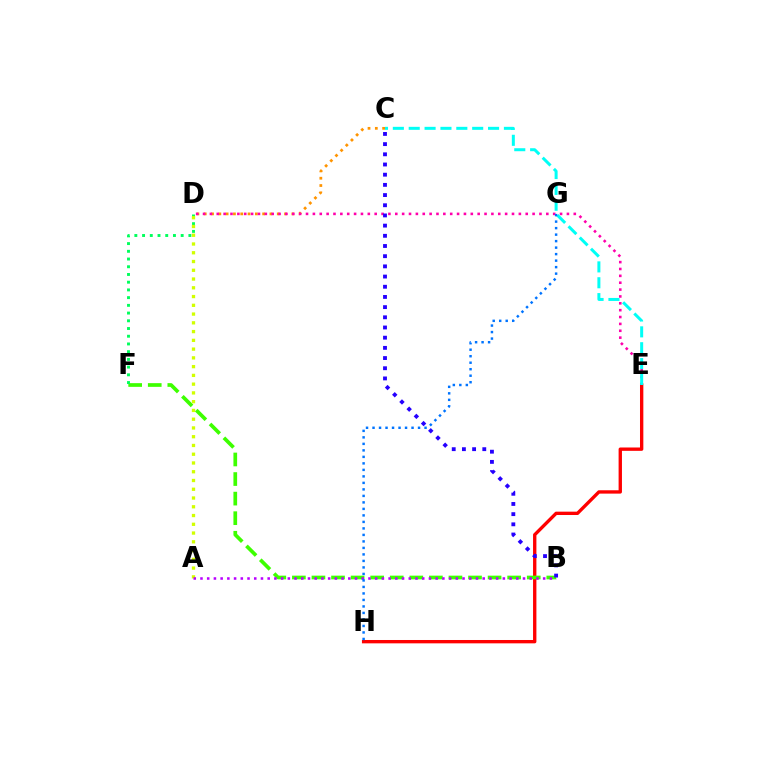{('C', 'D'): [{'color': '#ff9400', 'line_style': 'dotted', 'thickness': 1.98}], ('E', 'H'): [{'color': '#ff0000', 'line_style': 'solid', 'thickness': 2.41}], ('B', 'F'): [{'color': '#3dff00', 'line_style': 'dashed', 'thickness': 2.66}], ('D', 'E'): [{'color': '#ff00ac', 'line_style': 'dotted', 'thickness': 1.87}], ('C', 'E'): [{'color': '#00fff6', 'line_style': 'dashed', 'thickness': 2.16}], ('D', 'F'): [{'color': '#00ff5c', 'line_style': 'dotted', 'thickness': 2.1}], ('A', 'D'): [{'color': '#d1ff00', 'line_style': 'dotted', 'thickness': 2.38}], ('A', 'B'): [{'color': '#b900ff', 'line_style': 'dotted', 'thickness': 1.83}], ('B', 'C'): [{'color': '#2500ff', 'line_style': 'dotted', 'thickness': 2.77}], ('G', 'H'): [{'color': '#0074ff', 'line_style': 'dotted', 'thickness': 1.77}]}